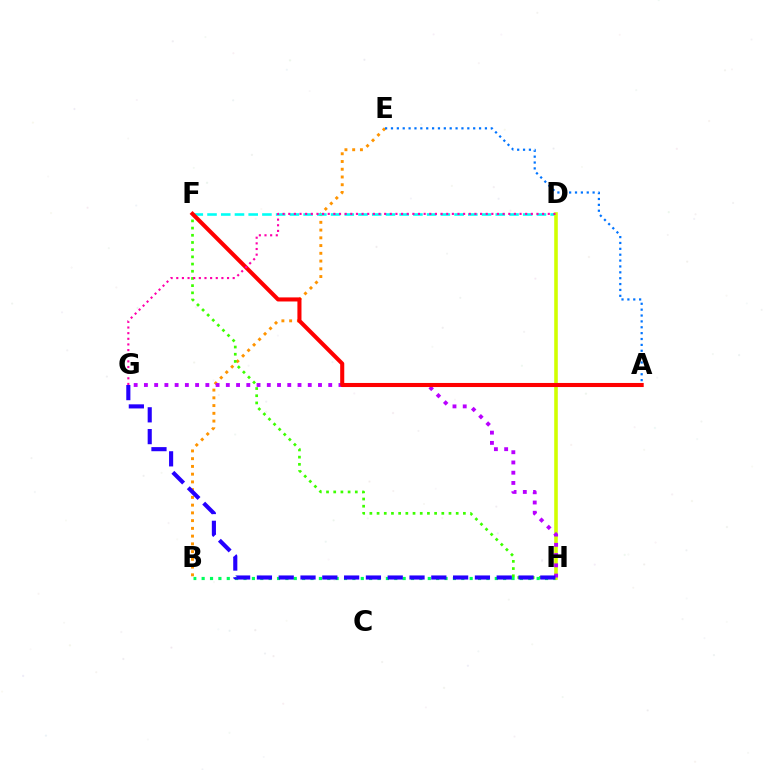{('B', 'E'): [{'color': '#ff9400', 'line_style': 'dotted', 'thickness': 2.1}], ('F', 'H'): [{'color': '#3dff00', 'line_style': 'dotted', 'thickness': 1.95}], ('A', 'E'): [{'color': '#0074ff', 'line_style': 'dotted', 'thickness': 1.6}], ('B', 'H'): [{'color': '#00ff5c', 'line_style': 'dotted', 'thickness': 2.28}], ('D', 'F'): [{'color': '#00fff6', 'line_style': 'dashed', 'thickness': 1.86}], ('D', 'H'): [{'color': '#d1ff00', 'line_style': 'solid', 'thickness': 2.58}], ('G', 'H'): [{'color': '#b900ff', 'line_style': 'dotted', 'thickness': 2.78}, {'color': '#2500ff', 'line_style': 'dashed', 'thickness': 2.96}], ('A', 'F'): [{'color': '#ff0000', 'line_style': 'solid', 'thickness': 2.93}], ('D', 'G'): [{'color': '#ff00ac', 'line_style': 'dotted', 'thickness': 1.53}]}